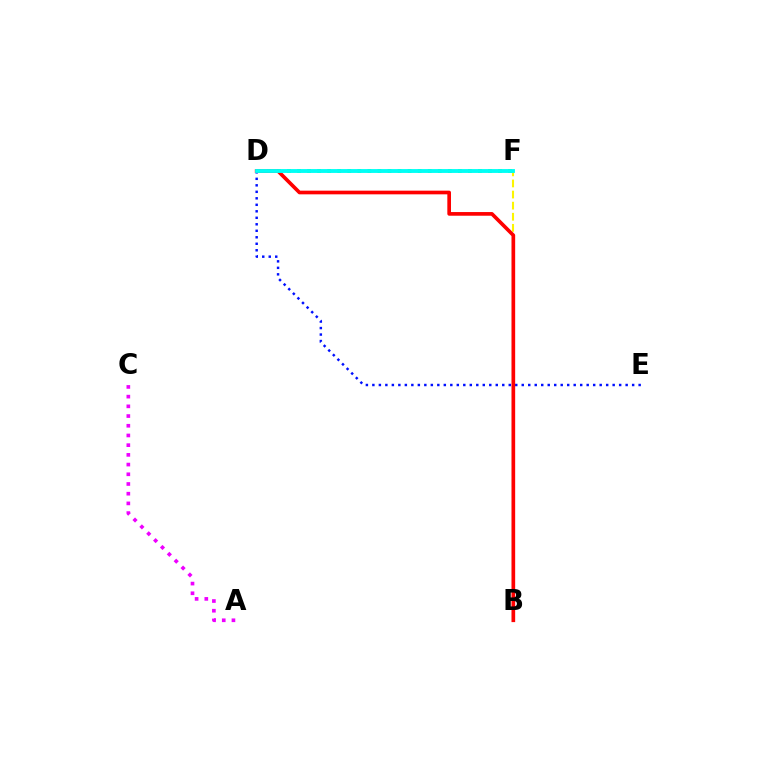{('B', 'F'): [{'color': '#fcf500', 'line_style': 'dashed', 'thickness': 1.51}], ('D', 'E'): [{'color': '#0010ff', 'line_style': 'dotted', 'thickness': 1.76}], ('D', 'F'): [{'color': '#08ff00', 'line_style': 'dotted', 'thickness': 2.73}, {'color': '#00fff6', 'line_style': 'solid', 'thickness': 2.78}], ('B', 'D'): [{'color': '#ff0000', 'line_style': 'solid', 'thickness': 2.64}], ('A', 'C'): [{'color': '#ee00ff', 'line_style': 'dotted', 'thickness': 2.64}]}